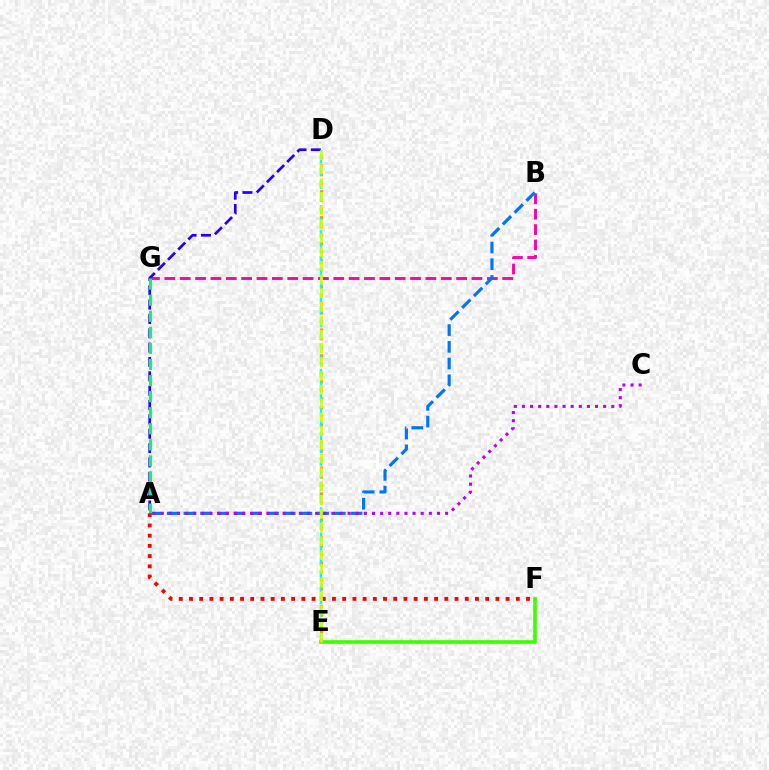{('B', 'G'): [{'color': '#ff00ac', 'line_style': 'dashed', 'thickness': 2.09}], ('A', 'B'): [{'color': '#0074ff', 'line_style': 'dashed', 'thickness': 2.27}], ('E', 'F'): [{'color': '#3dff00', 'line_style': 'solid', 'thickness': 2.62}], ('A', 'C'): [{'color': '#b900ff', 'line_style': 'dotted', 'thickness': 2.21}], ('D', 'E'): [{'color': '#ff9400', 'line_style': 'dotted', 'thickness': 2.35}, {'color': '#00fff6', 'line_style': 'dashed', 'thickness': 1.71}, {'color': '#d1ff00', 'line_style': 'dashed', 'thickness': 1.87}], ('A', 'D'): [{'color': '#2500ff', 'line_style': 'dashed', 'thickness': 1.95}], ('A', 'G'): [{'color': '#00ff5c', 'line_style': 'dashed', 'thickness': 2.18}], ('A', 'F'): [{'color': '#ff0000', 'line_style': 'dotted', 'thickness': 2.78}]}